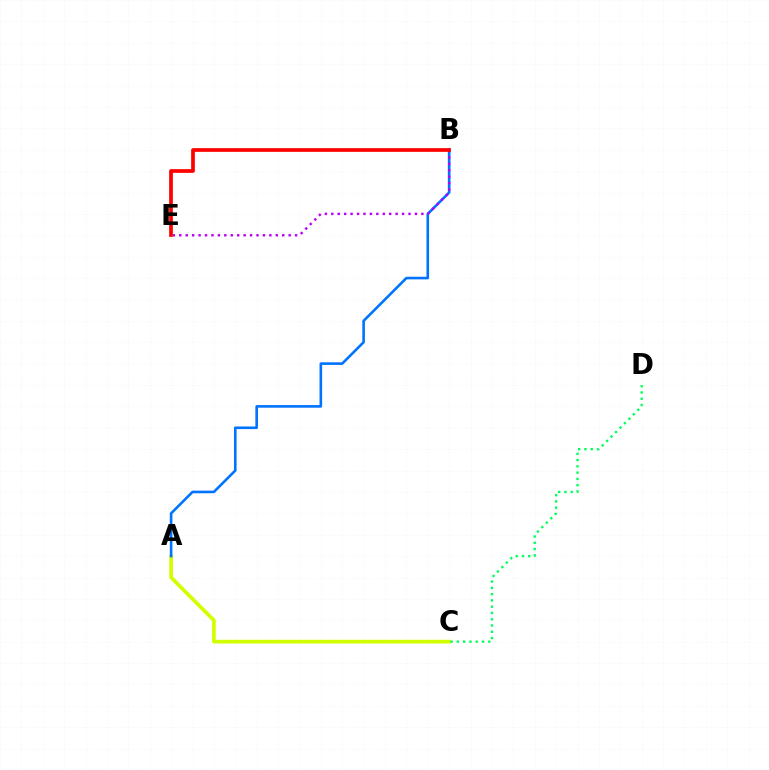{('A', 'C'): [{'color': '#d1ff00', 'line_style': 'solid', 'thickness': 2.68}], ('A', 'B'): [{'color': '#0074ff', 'line_style': 'solid', 'thickness': 1.88}], ('B', 'E'): [{'color': '#b900ff', 'line_style': 'dotted', 'thickness': 1.75}, {'color': '#ff0000', 'line_style': 'solid', 'thickness': 2.66}], ('C', 'D'): [{'color': '#00ff5c', 'line_style': 'dotted', 'thickness': 1.71}]}